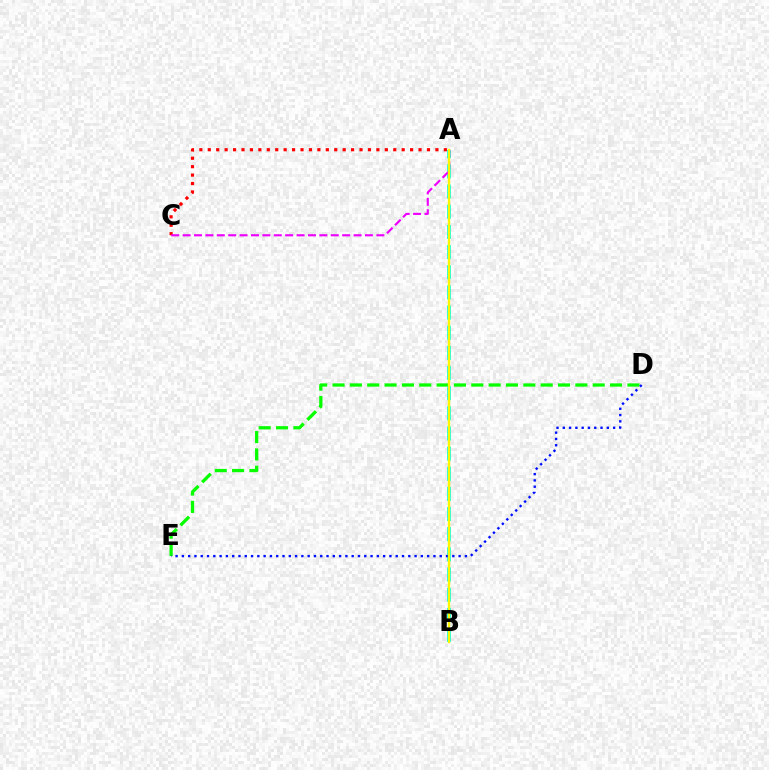{('D', 'E'): [{'color': '#08ff00', 'line_style': 'dashed', 'thickness': 2.36}, {'color': '#0010ff', 'line_style': 'dotted', 'thickness': 1.71}], ('A', 'C'): [{'color': '#ff0000', 'line_style': 'dotted', 'thickness': 2.29}, {'color': '#ee00ff', 'line_style': 'dashed', 'thickness': 1.55}], ('A', 'B'): [{'color': '#00fff6', 'line_style': 'dashed', 'thickness': 2.74}, {'color': '#fcf500', 'line_style': 'solid', 'thickness': 1.7}]}